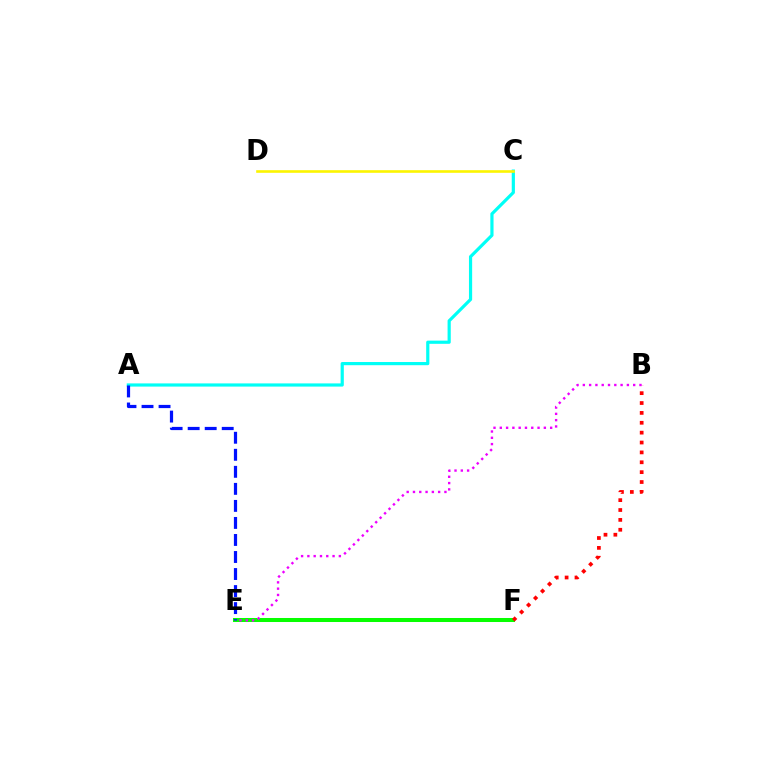{('A', 'C'): [{'color': '#00fff6', 'line_style': 'solid', 'thickness': 2.29}], ('E', 'F'): [{'color': '#08ff00', 'line_style': 'solid', 'thickness': 2.89}], ('C', 'D'): [{'color': '#fcf500', 'line_style': 'solid', 'thickness': 1.89}], ('B', 'F'): [{'color': '#ff0000', 'line_style': 'dotted', 'thickness': 2.68}], ('A', 'E'): [{'color': '#0010ff', 'line_style': 'dashed', 'thickness': 2.31}], ('B', 'E'): [{'color': '#ee00ff', 'line_style': 'dotted', 'thickness': 1.71}]}